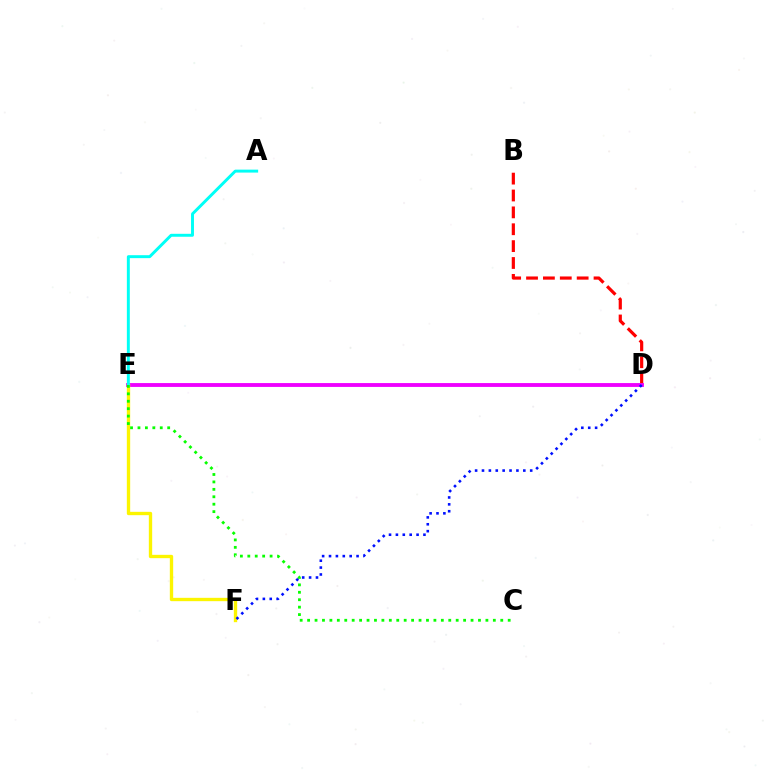{('B', 'D'): [{'color': '#ff0000', 'line_style': 'dashed', 'thickness': 2.29}], ('D', 'E'): [{'color': '#ee00ff', 'line_style': 'solid', 'thickness': 2.78}], ('E', 'F'): [{'color': '#fcf500', 'line_style': 'solid', 'thickness': 2.41}], ('A', 'E'): [{'color': '#00fff6', 'line_style': 'solid', 'thickness': 2.12}], ('C', 'E'): [{'color': '#08ff00', 'line_style': 'dotted', 'thickness': 2.02}], ('D', 'F'): [{'color': '#0010ff', 'line_style': 'dotted', 'thickness': 1.87}]}